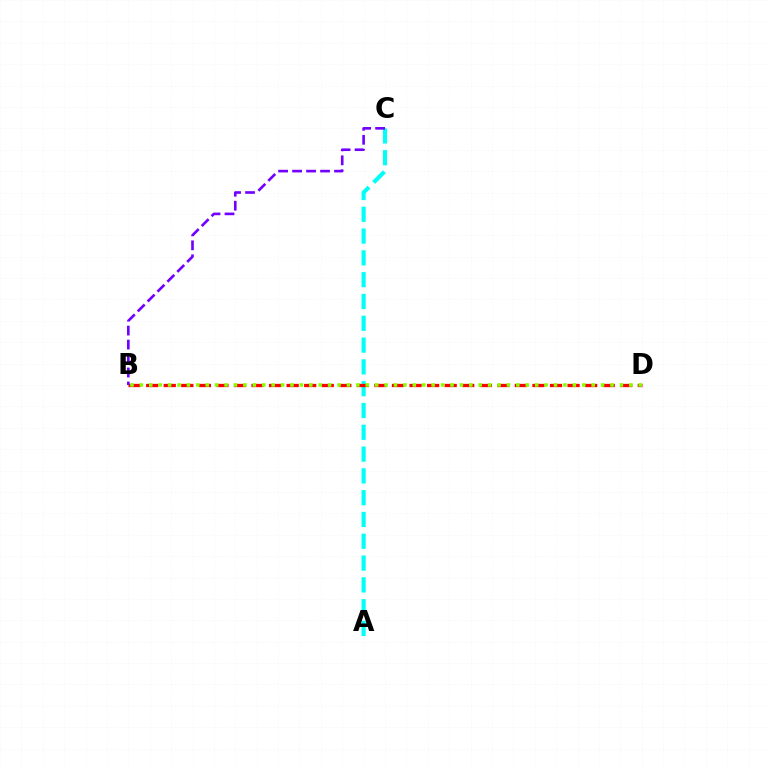{('A', 'C'): [{'color': '#00fff6', 'line_style': 'dashed', 'thickness': 2.96}], ('B', 'D'): [{'color': '#ff0000', 'line_style': 'dashed', 'thickness': 2.39}, {'color': '#84ff00', 'line_style': 'dotted', 'thickness': 2.56}], ('B', 'C'): [{'color': '#7200ff', 'line_style': 'dashed', 'thickness': 1.9}]}